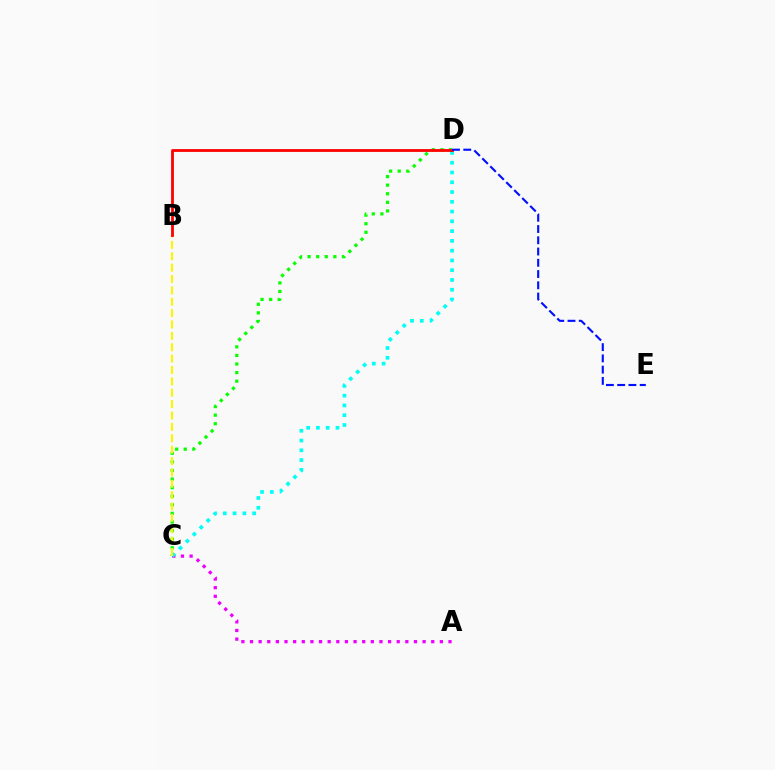{('C', 'D'): [{'color': '#08ff00', 'line_style': 'dotted', 'thickness': 2.33}, {'color': '#00fff6', 'line_style': 'dotted', 'thickness': 2.65}], ('A', 'C'): [{'color': '#ee00ff', 'line_style': 'dotted', 'thickness': 2.34}], ('B', 'C'): [{'color': '#fcf500', 'line_style': 'dashed', 'thickness': 1.55}], ('B', 'D'): [{'color': '#ff0000', 'line_style': 'solid', 'thickness': 2.02}], ('D', 'E'): [{'color': '#0010ff', 'line_style': 'dashed', 'thickness': 1.53}]}